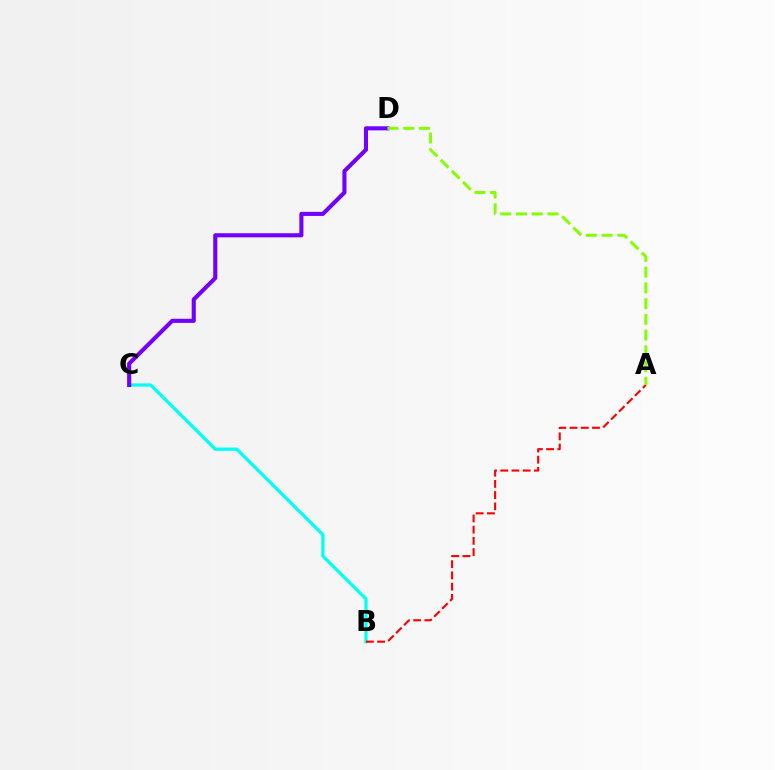{('B', 'C'): [{'color': '#00fff6', 'line_style': 'solid', 'thickness': 2.34}], ('A', 'B'): [{'color': '#ff0000', 'line_style': 'dashed', 'thickness': 1.52}], ('C', 'D'): [{'color': '#7200ff', 'line_style': 'solid', 'thickness': 2.95}], ('A', 'D'): [{'color': '#84ff00', 'line_style': 'dashed', 'thickness': 2.14}]}